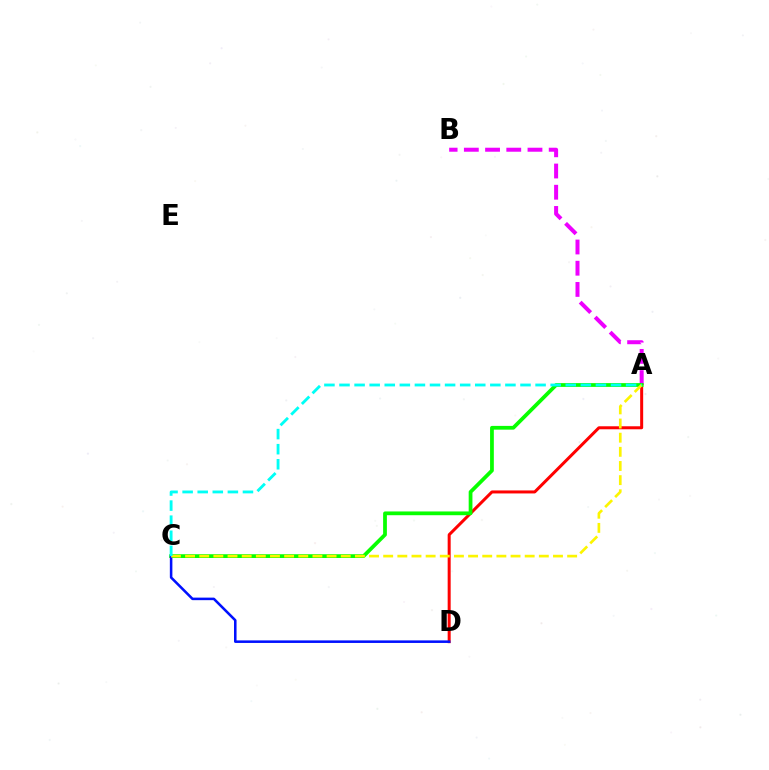{('A', 'B'): [{'color': '#ee00ff', 'line_style': 'dashed', 'thickness': 2.88}], ('A', 'D'): [{'color': '#ff0000', 'line_style': 'solid', 'thickness': 2.16}], ('A', 'C'): [{'color': '#08ff00', 'line_style': 'solid', 'thickness': 2.7}, {'color': '#fcf500', 'line_style': 'dashed', 'thickness': 1.92}, {'color': '#00fff6', 'line_style': 'dashed', 'thickness': 2.05}], ('C', 'D'): [{'color': '#0010ff', 'line_style': 'solid', 'thickness': 1.83}]}